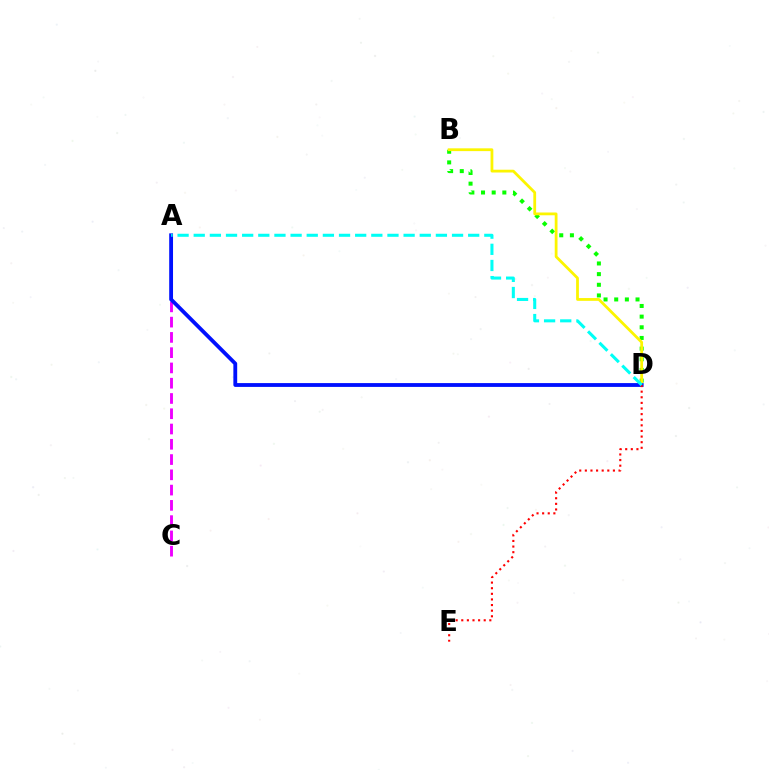{('A', 'C'): [{'color': '#ee00ff', 'line_style': 'dashed', 'thickness': 2.07}], ('B', 'D'): [{'color': '#08ff00', 'line_style': 'dotted', 'thickness': 2.9}, {'color': '#fcf500', 'line_style': 'solid', 'thickness': 2.0}], ('A', 'D'): [{'color': '#0010ff', 'line_style': 'solid', 'thickness': 2.75}, {'color': '#00fff6', 'line_style': 'dashed', 'thickness': 2.19}], ('D', 'E'): [{'color': '#ff0000', 'line_style': 'dotted', 'thickness': 1.52}]}